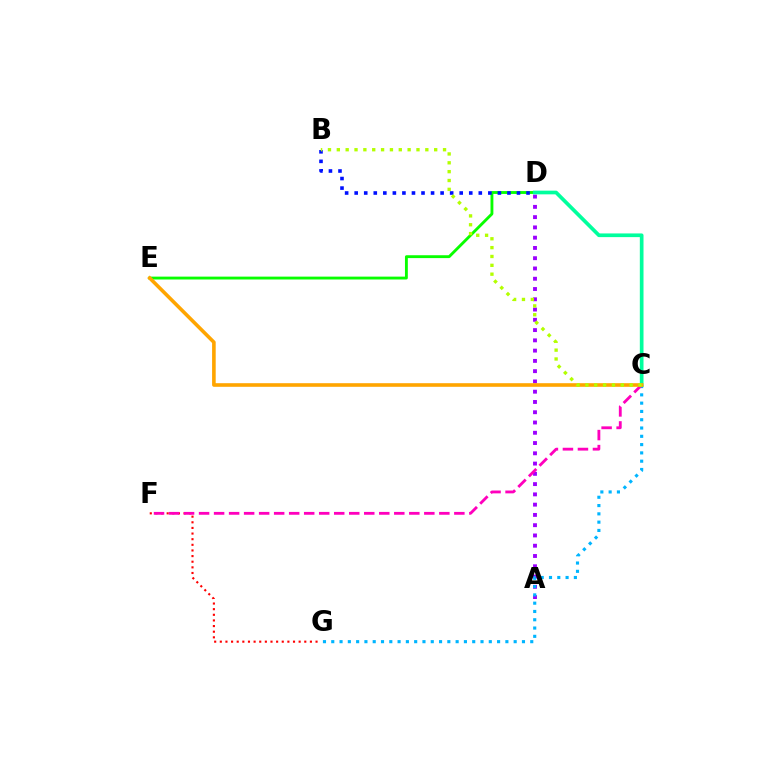{('A', 'D'): [{'color': '#9b00ff', 'line_style': 'dotted', 'thickness': 2.79}], ('C', 'G'): [{'color': '#00b5ff', 'line_style': 'dotted', 'thickness': 2.25}], ('D', 'E'): [{'color': '#08ff00', 'line_style': 'solid', 'thickness': 2.06}], ('B', 'D'): [{'color': '#0010ff', 'line_style': 'dotted', 'thickness': 2.59}], ('F', 'G'): [{'color': '#ff0000', 'line_style': 'dotted', 'thickness': 1.53}], ('C', 'F'): [{'color': '#ff00bd', 'line_style': 'dashed', 'thickness': 2.04}], ('C', 'D'): [{'color': '#00ff9d', 'line_style': 'solid', 'thickness': 2.65}], ('C', 'E'): [{'color': '#ffa500', 'line_style': 'solid', 'thickness': 2.6}], ('B', 'C'): [{'color': '#b3ff00', 'line_style': 'dotted', 'thickness': 2.4}]}